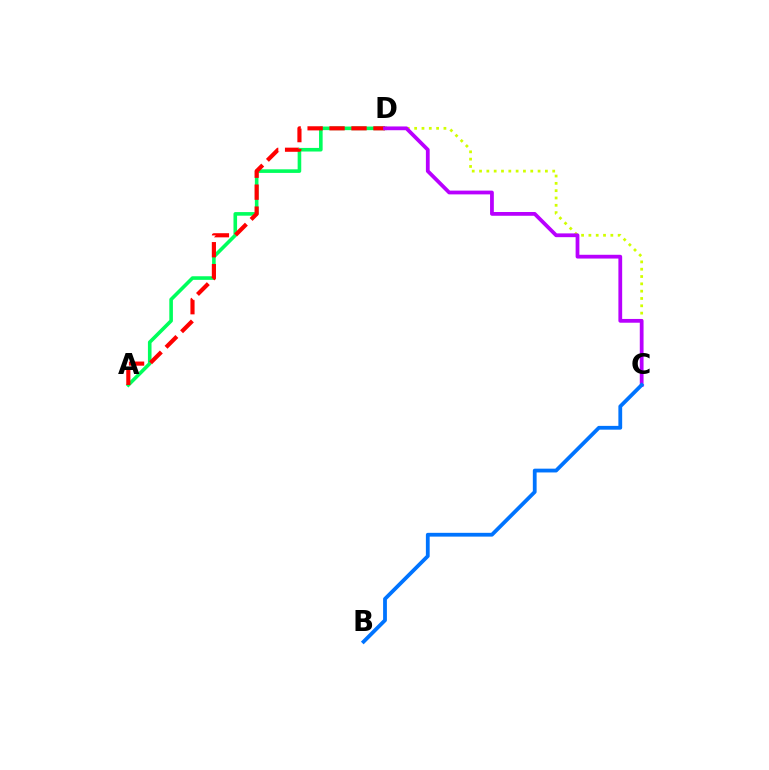{('A', 'D'): [{'color': '#00ff5c', 'line_style': 'solid', 'thickness': 2.59}, {'color': '#ff0000', 'line_style': 'dashed', 'thickness': 2.98}], ('C', 'D'): [{'color': '#d1ff00', 'line_style': 'dotted', 'thickness': 1.99}, {'color': '#b900ff', 'line_style': 'solid', 'thickness': 2.71}], ('B', 'C'): [{'color': '#0074ff', 'line_style': 'solid', 'thickness': 2.73}]}